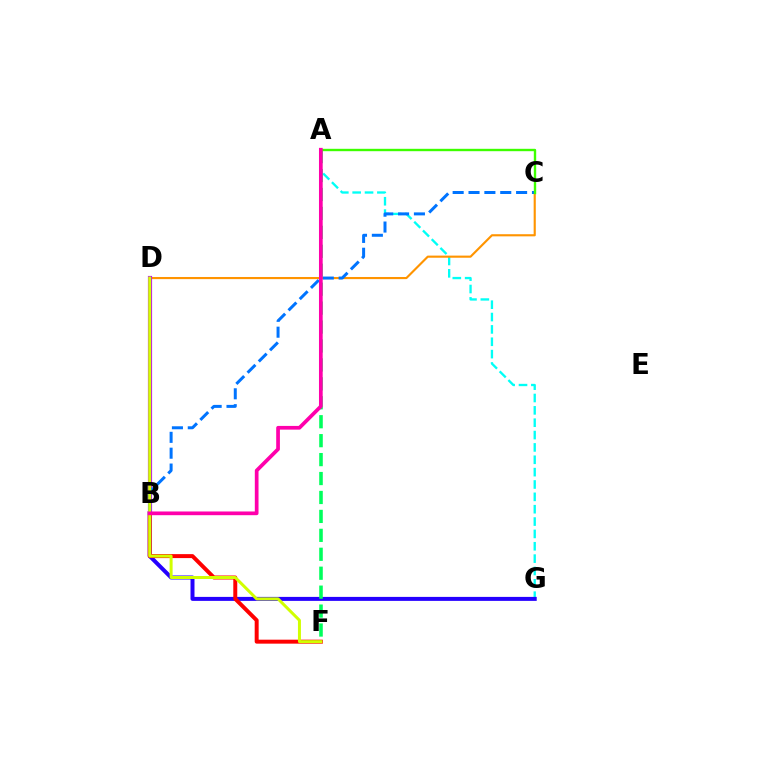{('A', 'G'): [{'color': '#00fff6', 'line_style': 'dashed', 'thickness': 1.68}], ('B', 'G'): [{'color': '#2500ff', 'line_style': 'solid', 'thickness': 2.87}], ('C', 'D'): [{'color': '#ff9400', 'line_style': 'solid', 'thickness': 1.54}], ('B', 'F'): [{'color': '#ff0000', 'line_style': 'solid', 'thickness': 2.86}], ('B', 'D'): [{'color': '#b900ff', 'line_style': 'solid', 'thickness': 3.0}], ('B', 'C'): [{'color': '#0074ff', 'line_style': 'dashed', 'thickness': 2.16}], ('A', 'F'): [{'color': '#00ff5c', 'line_style': 'dashed', 'thickness': 2.57}], ('A', 'C'): [{'color': '#3dff00', 'line_style': 'solid', 'thickness': 1.72}], ('D', 'F'): [{'color': '#d1ff00', 'line_style': 'solid', 'thickness': 2.15}], ('A', 'B'): [{'color': '#ff00ac', 'line_style': 'solid', 'thickness': 2.67}]}